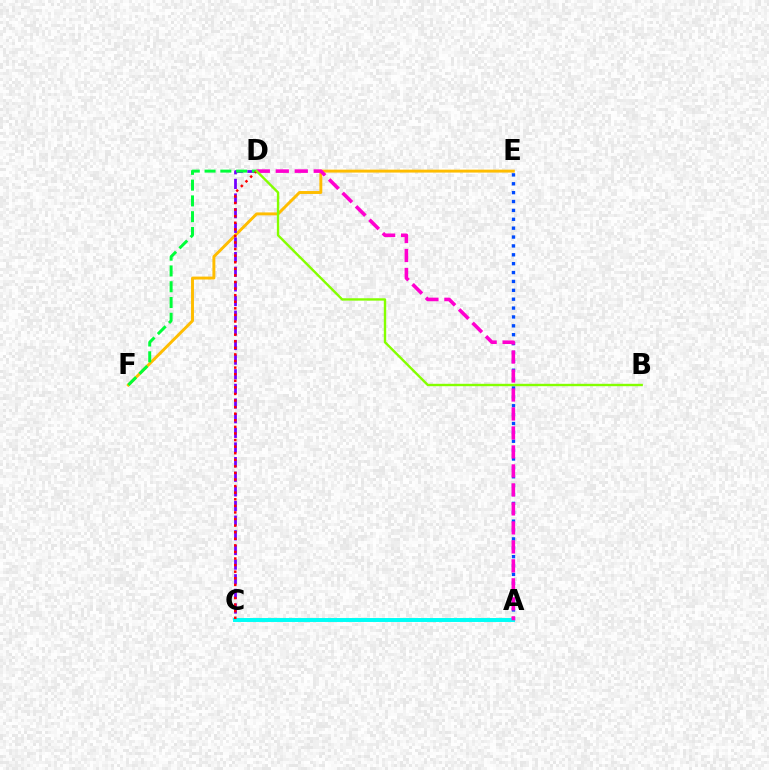{('E', 'F'): [{'color': '#ffbd00', 'line_style': 'solid', 'thickness': 2.11}], ('C', 'D'): [{'color': '#7200ff', 'line_style': 'dashed', 'thickness': 1.99}, {'color': '#ff0000', 'line_style': 'dotted', 'thickness': 1.79}], ('A', 'E'): [{'color': '#004bff', 'line_style': 'dotted', 'thickness': 2.41}], ('D', 'F'): [{'color': '#00ff39', 'line_style': 'dashed', 'thickness': 2.14}], ('A', 'C'): [{'color': '#00fff6', 'line_style': 'solid', 'thickness': 2.84}], ('A', 'D'): [{'color': '#ff00cf', 'line_style': 'dashed', 'thickness': 2.58}], ('B', 'D'): [{'color': '#84ff00', 'line_style': 'solid', 'thickness': 1.72}]}